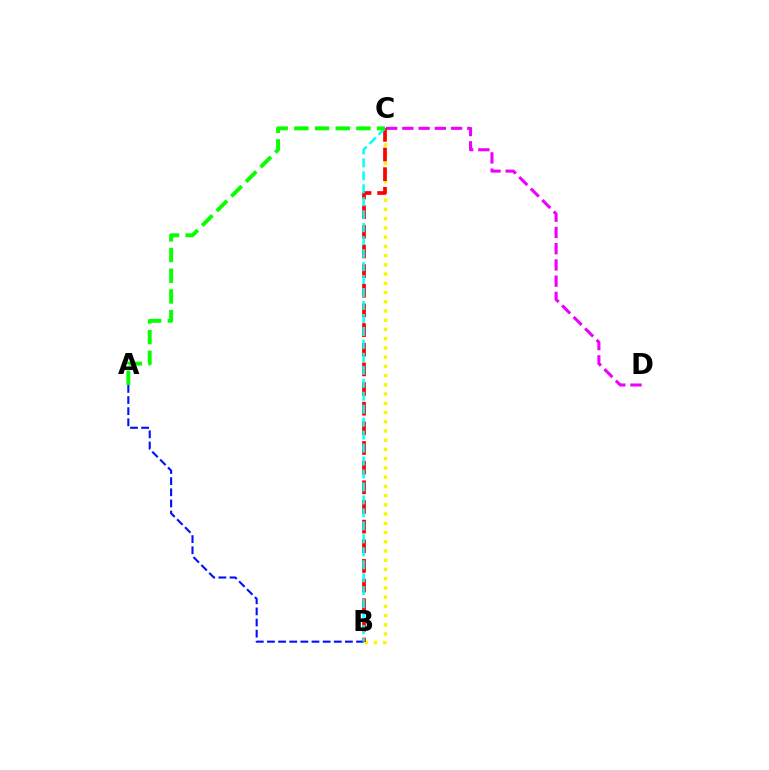{('C', 'D'): [{'color': '#ee00ff', 'line_style': 'dashed', 'thickness': 2.21}], ('B', 'C'): [{'color': '#fcf500', 'line_style': 'dotted', 'thickness': 2.51}, {'color': '#ff0000', 'line_style': 'dashed', 'thickness': 2.67}, {'color': '#00fff6', 'line_style': 'dashed', 'thickness': 1.76}], ('A', 'B'): [{'color': '#0010ff', 'line_style': 'dashed', 'thickness': 1.51}], ('A', 'C'): [{'color': '#08ff00', 'line_style': 'dashed', 'thickness': 2.81}]}